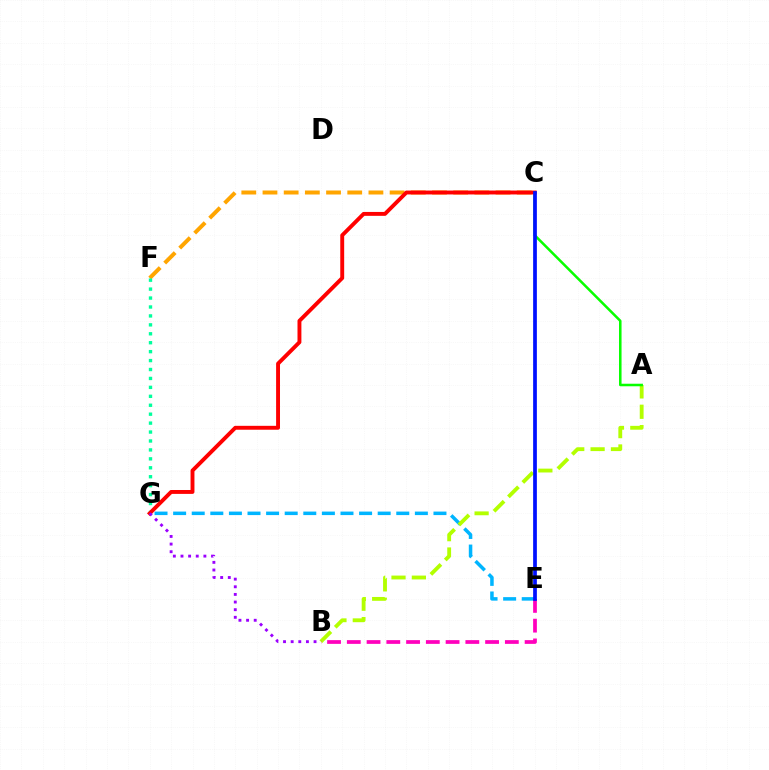{('E', 'G'): [{'color': '#00b5ff', 'line_style': 'dashed', 'thickness': 2.53}], ('C', 'F'): [{'color': '#ffa500', 'line_style': 'dashed', 'thickness': 2.88}], ('A', 'B'): [{'color': '#b3ff00', 'line_style': 'dashed', 'thickness': 2.77}], ('B', 'E'): [{'color': '#ff00bd', 'line_style': 'dashed', 'thickness': 2.68}], ('A', 'C'): [{'color': '#08ff00', 'line_style': 'solid', 'thickness': 1.83}], ('F', 'G'): [{'color': '#00ff9d', 'line_style': 'dotted', 'thickness': 2.43}], ('C', 'G'): [{'color': '#ff0000', 'line_style': 'solid', 'thickness': 2.81}], ('C', 'E'): [{'color': '#0010ff', 'line_style': 'solid', 'thickness': 2.68}], ('B', 'G'): [{'color': '#9b00ff', 'line_style': 'dotted', 'thickness': 2.07}]}